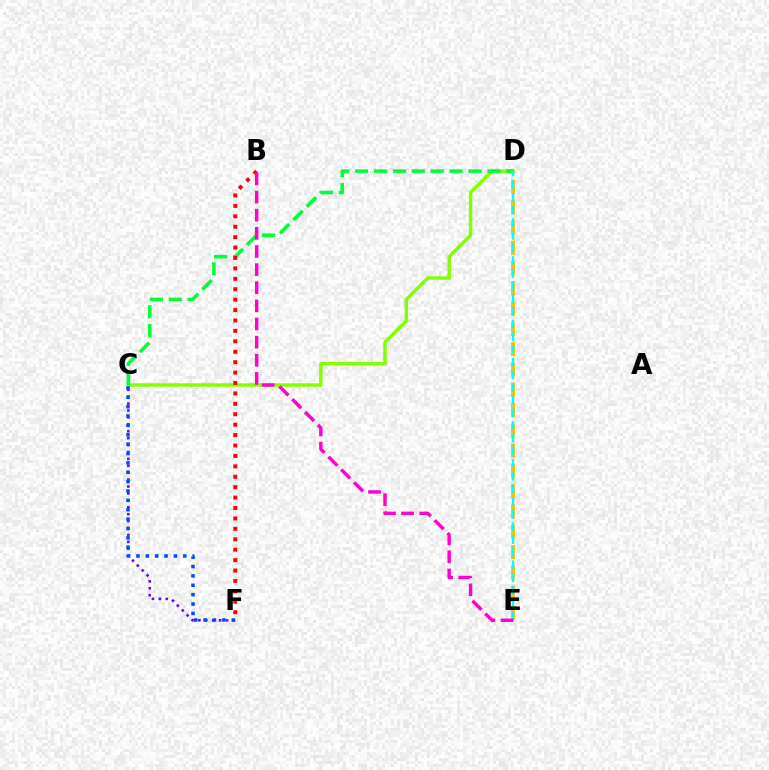{('C', 'F'): [{'color': '#7200ff', 'line_style': 'dotted', 'thickness': 1.88}, {'color': '#004bff', 'line_style': 'dotted', 'thickness': 2.55}], ('C', 'D'): [{'color': '#84ff00', 'line_style': 'solid', 'thickness': 2.48}, {'color': '#00ff39', 'line_style': 'dashed', 'thickness': 2.57}], ('D', 'E'): [{'color': '#ffbd00', 'line_style': 'dashed', 'thickness': 2.76}, {'color': '#00fff6', 'line_style': 'dashed', 'thickness': 1.72}], ('B', 'F'): [{'color': '#ff0000', 'line_style': 'dotted', 'thickness': 2.83}], ('B', 'E'): [{'color': '#ff00cf', 'line_style': 'dashed', 'thickness': 2.46}]}